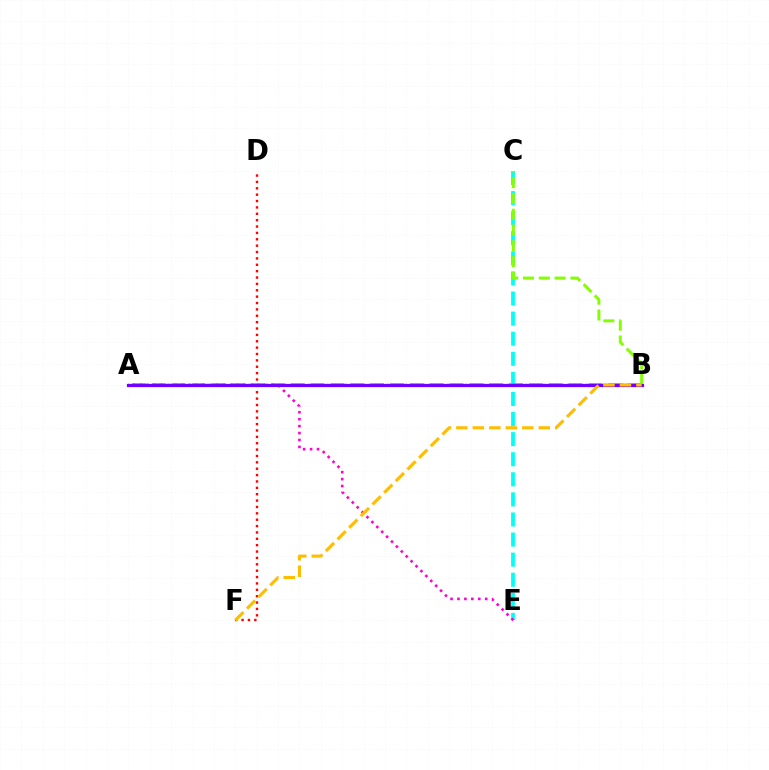{('C', 'E'): [{'color': '#00fff6', 'line_style': 'dashed', 'thickness': 2.73}], ('A', 'B'): [{'color': '#004bff', 'line_style': 'dotted', 'thickness': 1.63}, {'color': '#00ff39', 'line_style': 'dashed', 'thickness': 2.7}, {'color': '#7200ff', 'line_style': 'solid', 'thickness': 2.31}], ('A', 'E'): [{'color': '#ff00cf', 'line_style': 'dotted', 'thickness': 1.88}], ('B', 'C'): [{'color': '#84ff00', 'line_style': 'dashed', 'thickness': 2.15}], ('D', 'F'): [{'color': '#ff0000', 'line_style': 'dotted', 'thickness': 1.73}], ('B', 'F'): [{'color': '#ffbd00', 'line_style': 'dashed', 'thickness': 2.24}]}